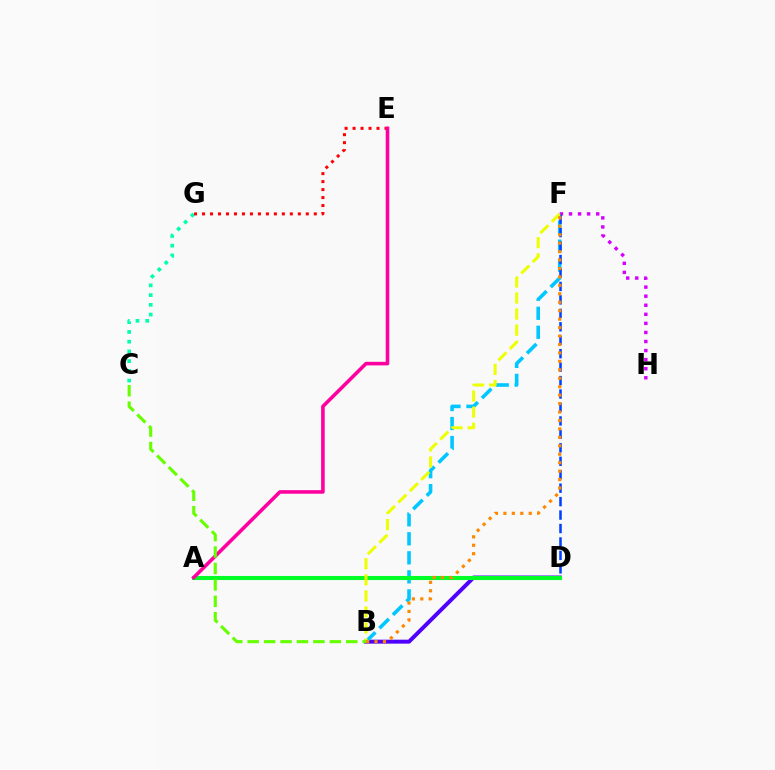{('B', 'D'): [{'color': '#4f00ff', 'line_style': 'solid', 'thickness': 2.84}], ('C', 'G'): [{'color': '#00ffaf', 'line_style': 'dotted', 'thickness': 2.64}], ('E', 'G'): [{'color': '#ff0000', 'line_style': 'dotted', 'thickness': 2.17}], ('B', 'F'): [{'color': '#00c7ff', 'line_style': 'dashed', 'thickness': 2.58}, {'color': '#eeff00', 'line_style': 'dashed', 'thickness': 2.18}, {'color': '#ff8800', 'line_style': 'dotted', 'thickness': 2.29}], ('F', 'H'): [{'color': '#d600ff', 'line_style': 'dotted', 'thickness': 2.46}], ('D', 'F'): [{'color': '#003fff', 'line_style': 'dashed', 'thickness': 1.83}], ('A', 'D'): [{'color': '#00ff27', 'line_style': 'solid', 'thickness': 2.93}], ('A', 'E'): [{'color': '#ff00a0', 'line_style': 'solid', 'thickness': 2.58}], ('B', 'C'): [{'color': '#66ff00', 'line_style': 'dashed', 'thickness': 2.23}]}